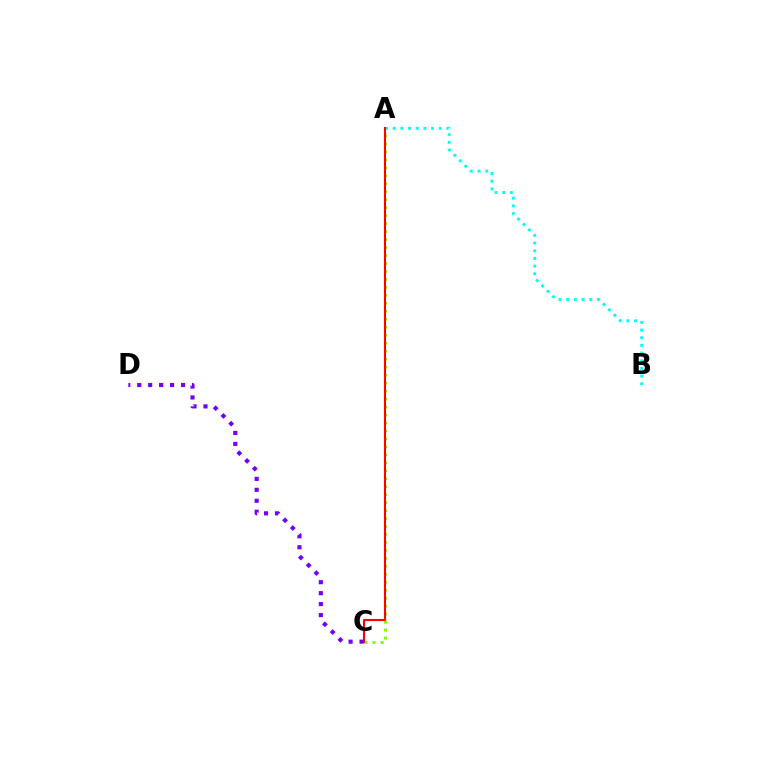{('C', 'D'): [{'color': '#7200ff', 'line_style': 'dotted', 'thickness': 2.98}], ('A', 'C'): [{'color': '#84ff00', 'line_style': 'dotted', 'thickness': 2.17}, {'color': '#ff0000', 'line_style': 'solid', 'thickness': 1.52}], ('A', 'B'): [{'color': '#00fff6', 'line_style': 'dotted', 'thickness': 2.09}]}